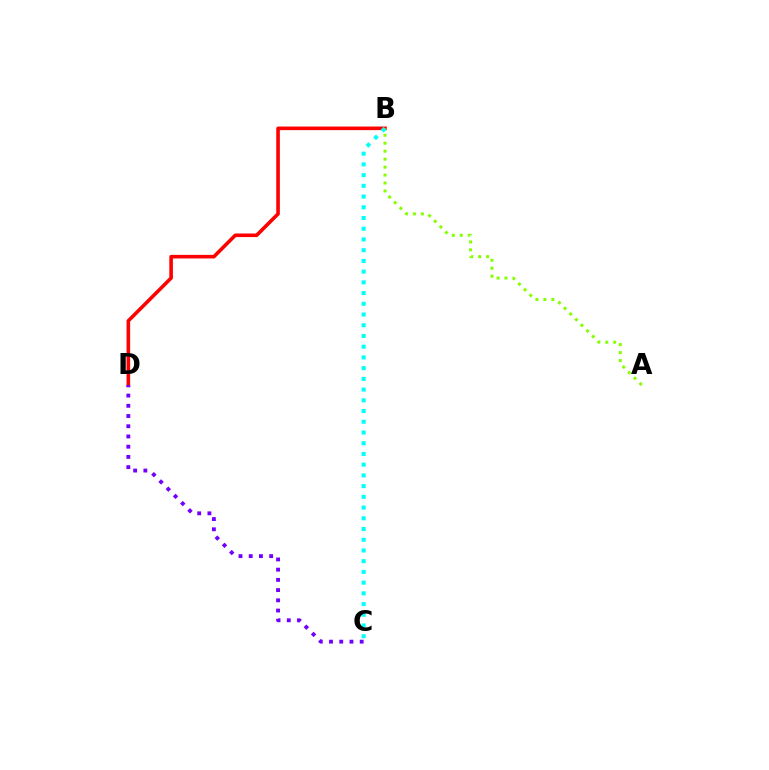{('B', 'D'): [{'color': '#ff0000', 'line_style': 'solid', 'thickness': 2.59}], ('B', 'C'): [{'color': '#00fff6', 'line_style': 'dotted', 'thickness': 2.91}], ('C', 'D'): [{'color': '#7200ff', 'line_style': 'dotted', 'thickness': 2.78}], ('A', 'B'): [{'color': '#84ff00', 'line_style': 'dotted', 'thickness': 2.16}]}